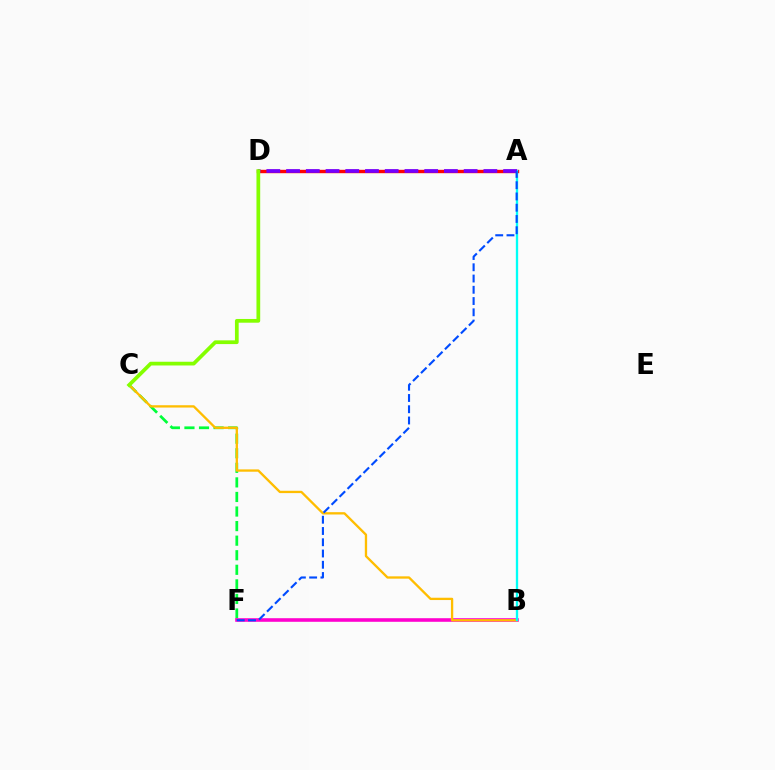{('C', 'F'): [{'color': '#00ff39', 'line_style': 'dashed', 'thickness': 1.98}], ('B', 'F'): [{'color': '#ff00cf', 'line_style': 'solid', 'thickness': 2.58}], ('A', 'D'): [{'color': '#ff0000', 'line_style': 'solid', 'thickness': 2.43}, {'color': '#7200ff', 'line_style': 'dashed', 'thickness': 2.68}], ('B', 'C'): [{'color': '#ffbd00', 'line_style': 'solid', 'thickness': 1.67}], ('A', 'B'): [{'color': '#00fff6', 'line_style': 'solid', 'thickness': 1.68}], ('A', 'F'): [{'color': '#004bff', 'line_style': 'dashed', 'thickness': 1.53}], ('C', 'D'): [{'color': '#84ff00', 'line_style': 'solid', 'thickness': 2.69}]}